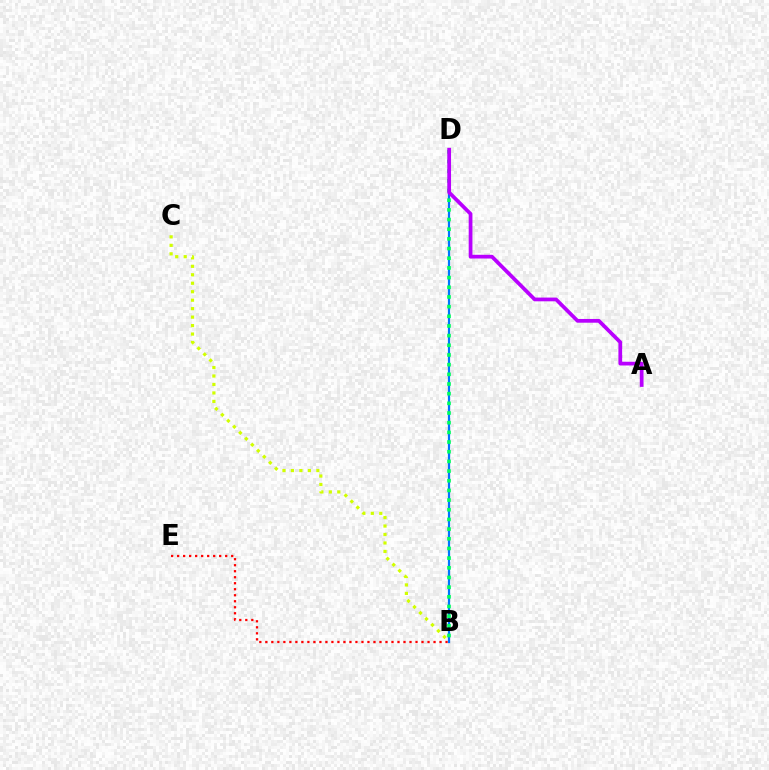{('B', 'D'): [{'color': '#0074ff', 'line_style': 'solid', 'thickness': 1.59}, {'color': '#00ff5c', 'line_style': 'dotted', 'thickness': 2.63}], ('B', 'E'): [{'color': '#ff0000', 'line_style': 'dotted', 'thickness': 1.63}], ('B', 'C'): [{'color': '#d1ff00', 'line_style': 'dotted', 'thickness': 2.3}], ('A', 'D'): [{'color': '#b900ff', 'line_style': 'solid', 'thickness': 2.69}]}